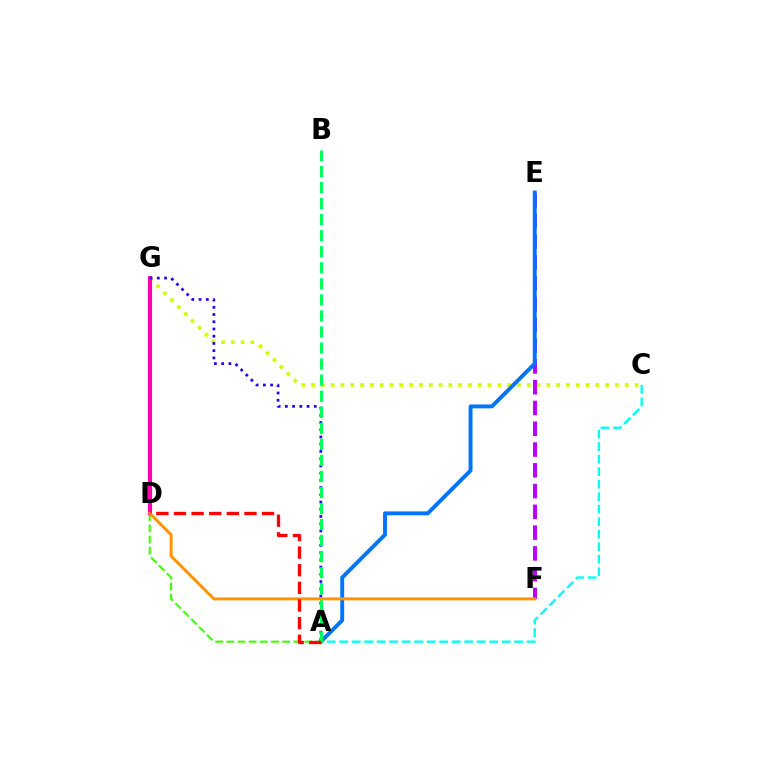{('A', 'D'): [{'color': '#3dff00', 'line_style': 'dashed', 'thickness': 1.52}, {'color': '#ff0000', 'line_style': 'dashed', 'thickness': 2.39}], ('C', 'G'): [{'color': '#d1ff00', 'line_style': 'dotted', 'thickness': 2.66}], ('E', 'F'): [{'color': '#b900ff', 'line_style': 'dashed', 'thickness': 2.82}], ('D', 'G'): [{'color': '#ff00ac', 'line_style': 'solid', 'thickness': 2.98}], ('A', 'G'): [{'color': '#2500ff', 'line_style': 'dotted', 'thickness': 1.96}], ('A', 'E'): [{'color': '#0074ff', 'line_style': 'solid', 'thickness': 2.81}], ('A', 'C'): [{'color': '#00fff6', 'line_style': 'dashed', 'thickness': 1.7}], ('A', 'B'): [{'color': '#00ff5c', 'line_style': 'dashed', 'thickness': 2.18}], ('D', 'F'): [{'color': '#ff9400', 'line_style': 'solid', 'thickness': 2.13}]}